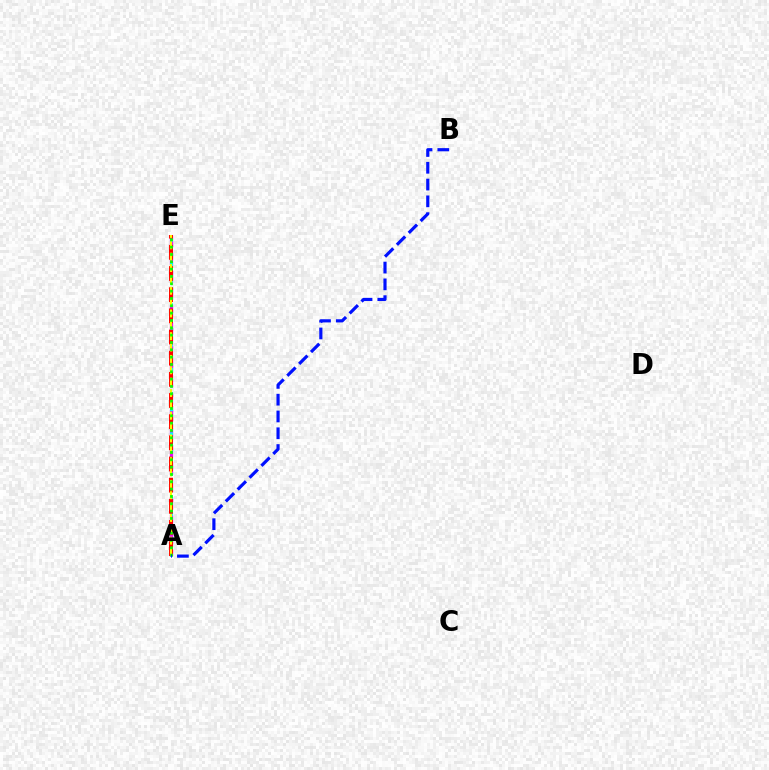{('A', 'E'): [{'color': '#ee00ff', 'line_style': 'dashed', 'thickness': 2.37}, {'color': '#00fff6', 'line_style': 'dotted', 'thickness': 2.19}, {'color': '#ff0000', 'line_style': 'dashed', 'thickness': 2.87}, {'color': '#fcf500', 'line_style': 'dashed', 'thickness': 1.54}, {'color': '#08ff00', 'line_style': 'dotted', 'thickness': 1.99}], ('A', 'B'): [{'color': '#0010ff', 'line_style': 'dashed', 'thickness': 2.28}]}